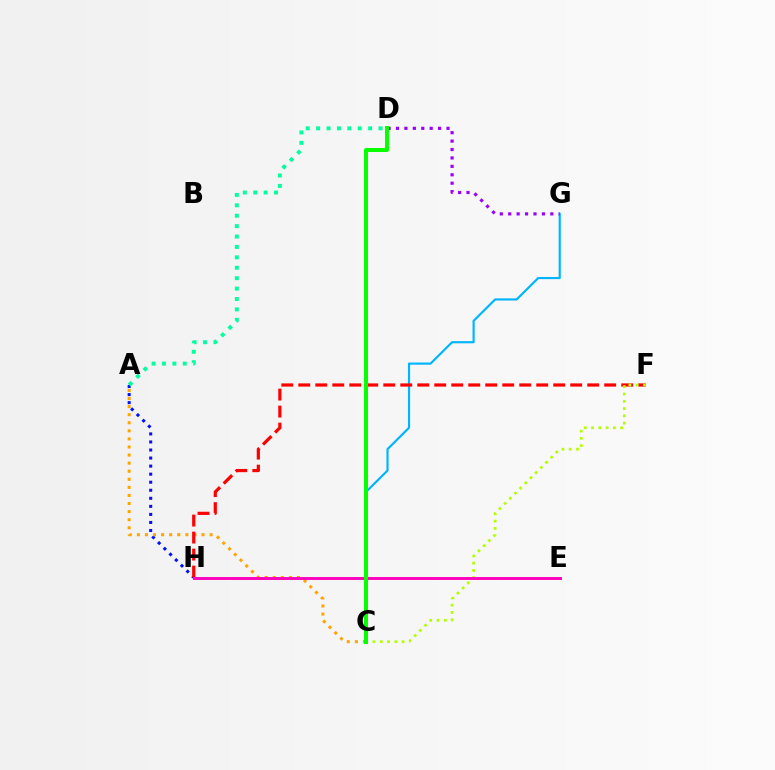{('A', 'H'): [{'color': '#0010ff', 'line_style': 'dotted', 'thickness': 2.19}], ('A', 'C'): [{'color': '#ffa500', 'line_style': 'dotted', 'thickness': 2.19}], ('C', 'G'): [{'color': '#00b5ff', 'line_style': 'solid', 'thickness': 1.56}], ('D', 'G'): [{'color': '#9b00ff', 'line_style': 'dotted', 'thickness': 2.29}], ('F', 'H'): [{'color': '#ff0000', 'line_style': 'dashed', 'thickness': 2.31}], ('C', 'F'): [{'color': '#b3ff00', 'line_style': 'dotted', 'thickness': 1.98}], ('A', 'D'): [{'color': '#00ff9d', 'line_style': 'dotted', 'thickness': 2.83}], ('E', 'H'): [{'color': '#ff00bd', 'line_style': 'solid', 'thickness': 2.1}], ('C', 'D'): [{'color': '#08ff00', 'line_style': 'solid', 'thickness': 2.89}]}